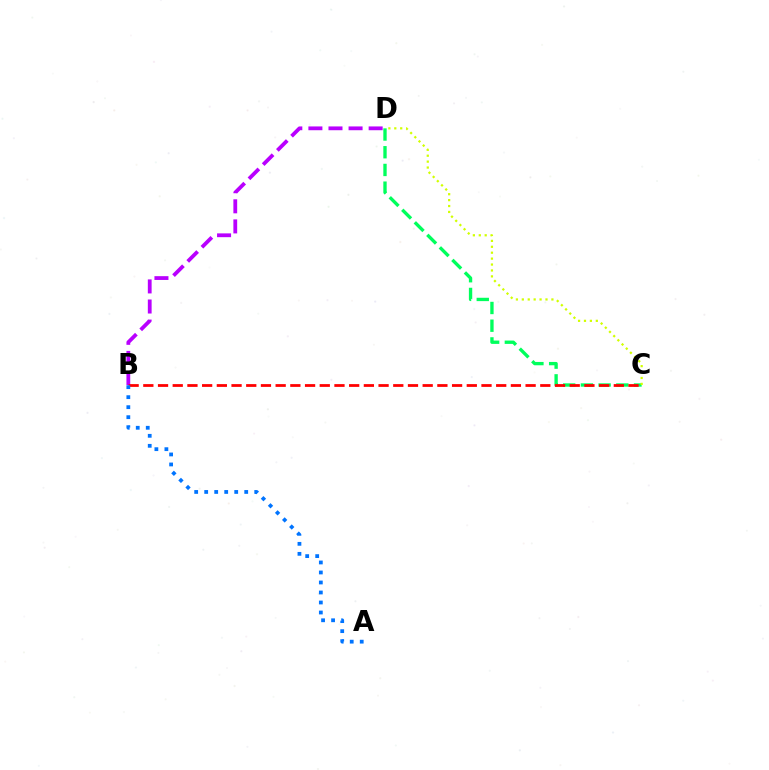{('B', 'D'): [{'color': '#b900ff', 'line_style': 'dashed', 'thickness': 2.73}], ('C', 'D'): [{'color': '#00ff5c', 'line_style': 'dashed', 'thickness': 2.41}, {'color': '#d1ff00', 'line_style': 'dotted', 'thickness': 1.61}], ('B', 'C'): [{'color': '#ff0000', 'line_style': 'dashed', 'thickness': 2.0}], ('A', 'B'): [{'color': '#0074ff', 'line_style': 'dotted', 'thickness': 2.72}]}